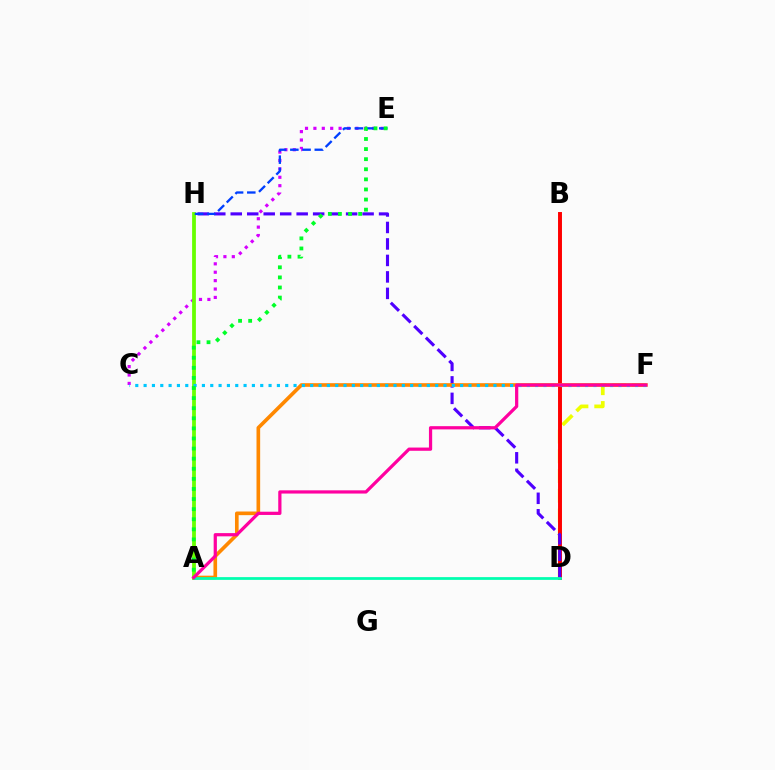{('C', 'E'): [{'color': '#d600ff', 'line_style': 'dotted', 'thickness': 2.28}], ('D', 'F'): [{'color': '#eeff00', 'line_style': 'dashed', 'thickness': 2.68}], ('B', 'D'): [{'color': '#ff0000', 'line_style': 'solid', 'thickness': 2.83}], ('D', 'H'): [{'color': '#4f00ff', 'line_style': 'dashed', 'thickness': 2.24}], ('A', 'F'): [{'color': '#ff8800', 'line_style': 'solid', 'thickness': 2.63}, {'color': '#ff00a0', 'line_style': 'solid', 'thickness': 2.32}], ('A', 'H'): [{'color': '#66ff00', 'line_style': 'solid', 'thickness': 2.72}], ('C', 'F'): [{'color': '#00c7ff', 'line_style': 'dotted', 'thickness': 2.26}], ('E', 'H'): [{'color': '#003fff', 'line_style': 'dashed', 'thickness': 1.66}], ('A', 'E'): [{'color': '#00ff27', 'line_style': 'dotted', 'thickness': 2.74}], ('A', 'D'): [{'color': '#00ffaf', 'line_style': 'solid', 'thickness': 1.99}]}